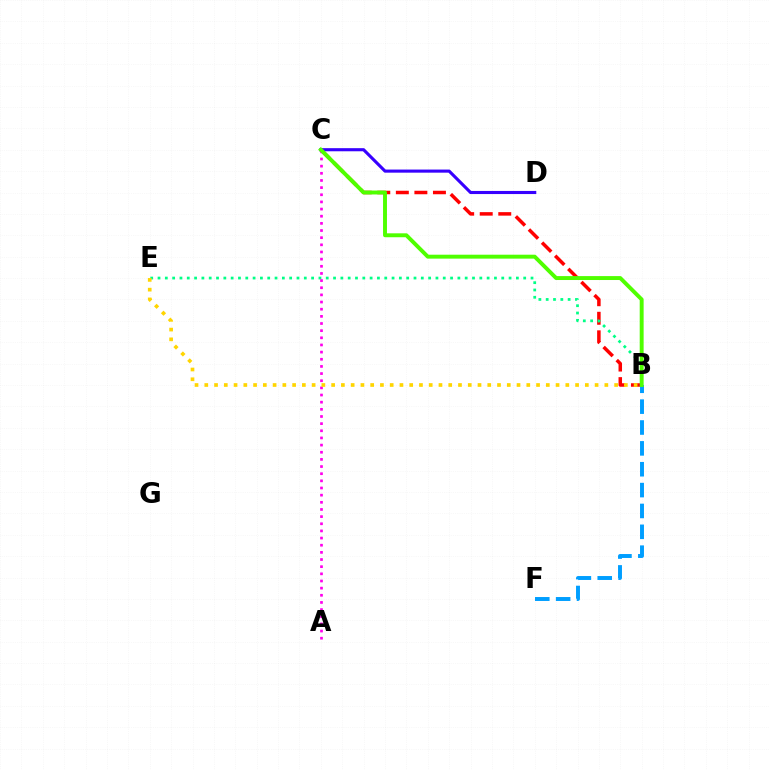{('B', 'C'): [{'color': '#ff0000', 'line_style': 'dashed', 'thickness': 2.52}, {'color': '#4fff00', 'line_style': 'solid', 'thickness': 2.82}], ('B', 'E'): [{'color': '#00ff86', 'line_style': 'dotted', 'thickness': 1.99}, {'color': '#ffd500', 'line_style': 'dotted', 'thickness': 2.65}], ('C', 'D'): [{'color': '#3700ff', 'line_style': 'solid', 'thickness': 2.24}], ('A', 'C'): [{'color': '#ff00ed', 'line_style': 'dotted', 'thickness': 1.94}], ('B', 'F'): [{'color': '#009eff', 'line_style': 'dashed', 'thickness': 2.83}]}